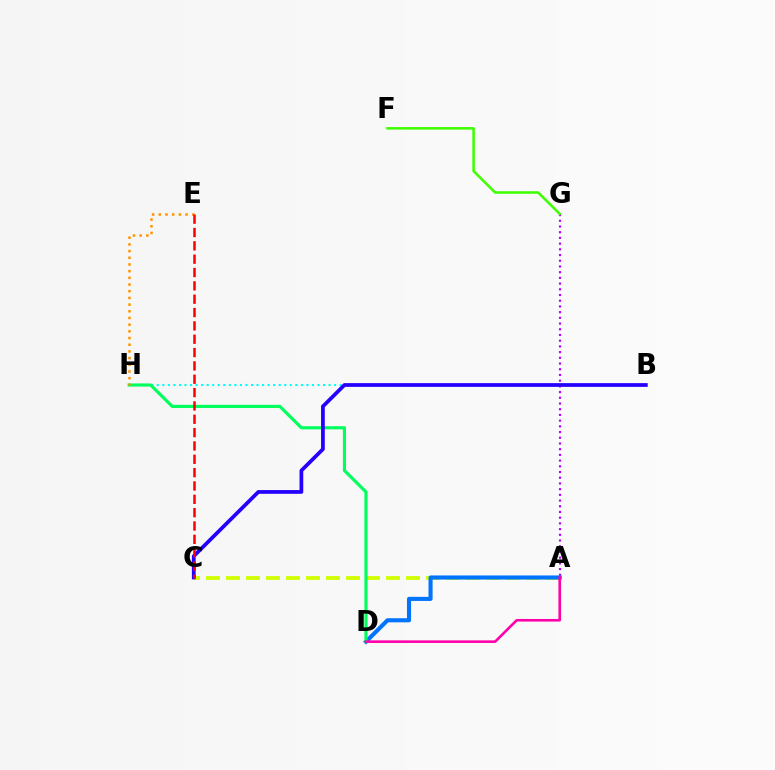{('A', 'C'): [{'color': '#d1ff00', 'line_style': 'dashed', 'thickness': 2.72}], ('A', 'G'): [{'color': '#b900ff', 'line_style': 'dotted', 'thickness': 1.55}], ('A', 'D'): [{'color': '#0074ff', 'line_style': 'solid', 'thickness': 2.96}, {'color': '#ff00ac', 'line_style': 'solid', 'thickness': 1.87}], ('B', 'H'): [{'color': '#00fff6', 'line_style': 'dotted', 'thickness': 1.51}], ('D', 'H'): [{'color': '#00ff5c', 'line_style': 'solid', 'thickness': 2.26}], ('E', 'H'): [{'color': '#ff9400', 'line_style': 'dotted', 'thickness': 1.82}], ('B', 'C'): [{'color': '#2500ff', 'line_style': 'solid', 'thickness': 2.7}], ('F', 'G'): [{'color': '#3dff00', 'line_style': 'solid', 'thickness': 1.83}], ('C', 'E'): [{'color': '#ff0000', 'line_style': 'dashed', 'thickness': 1.81}]}